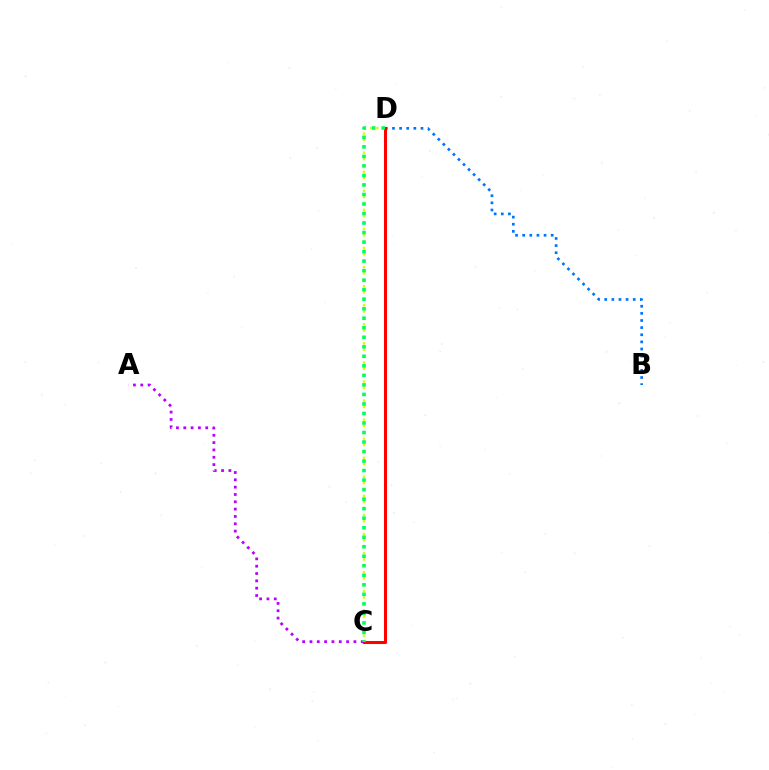{('B', 'D'): [{'color': '#0074ff', 'line_style': 'dotted', 'thickness': 1.94}], ('C', 'D'): [{'color': '#d1ff00', 'line_style': 'dotted', 'thickness': 1.73}, {'color': '#ff0000', 'line_style': 'solid', 'thickness': 2.19}, {'color': '#00ff5c', 'line_style': 'dotted', 'thickness': 2.59}], ('A', 'C'): [{'color': '#b900ff', 'line_style': 'dotted', 'thickness': 1.99}]}